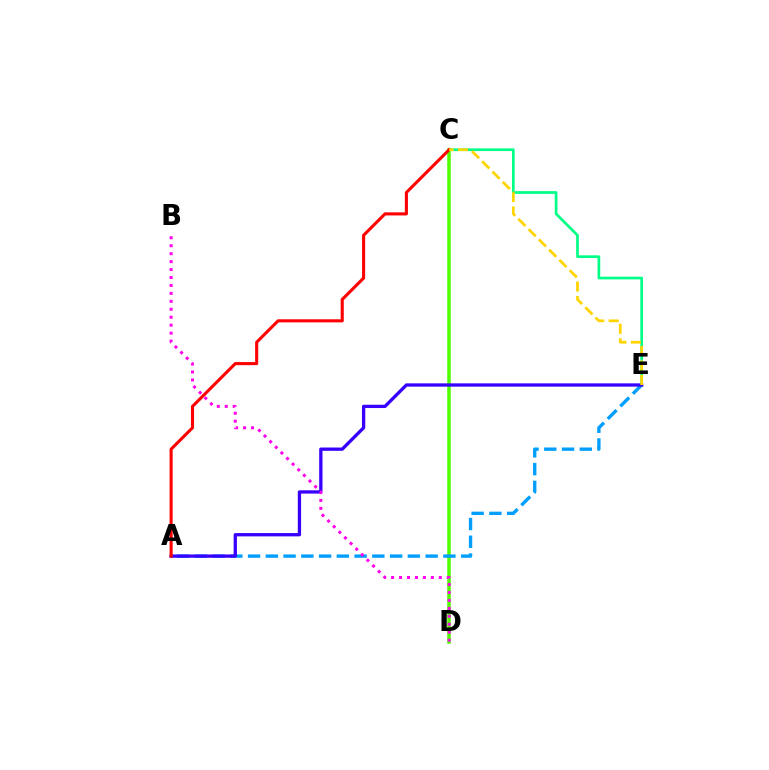{('C', 'D'): [{'color': '#4fff00', 'line_style': 'solid', 'thickness': 2.54}], ('A', 'E'): [{'color': '#009eff', 'line_style': 'dashed', 'thickness': 2.41}, {'color': '#3700ff', 'line_style': 'solid', 'thickness': 2.37}], ('C', 'E'): [{'color': '#00ff86', 'line_style': 'solid', 'thickness': 1.94}, {'color': '#ffd500', 'line_style': 'dashed', 'thickness': 1.97}], ('A', 'C'): [{'color': '#ff0000', 'line_style': 'solid', 'thickness': 2.22}], ('B', 'D'): [{'color': '#ff00ed', 'line_style': 'dotted', 'thickness': 2.16}]}